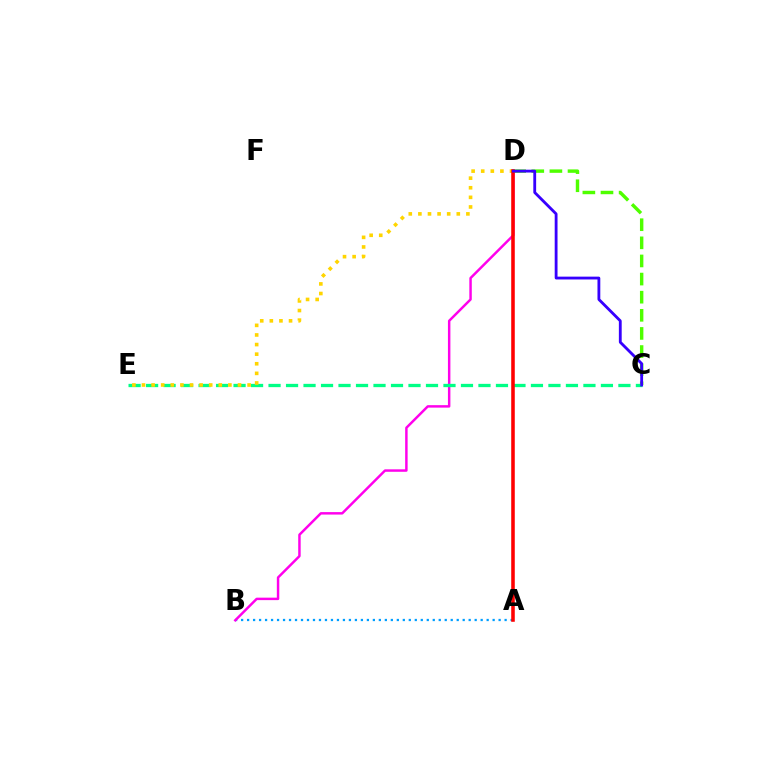{('C', 'D'): [{'color': '#4fff00', 'line_style': 'dashed', 'thickness': 2.46}, {'color': '#3700ff', 'line_style': 'solid', 'thickness': 2.04}], ('A', 'B'): [{'color': '#009eff', 'line_style': 'dotted', 'thickness': 1.63}], ('B', 'D'): [{'color': '#ff00ed', 'line_style': 'solid', 'thickness': 1.77}], ('C', 'E'): [{'color': '#00ff86', 'line_style': 'dashed', 'thickness': 2.38}], ('D', 'E'): [{'color': '#ffd500', 'line_style': 'dotted', 'thickness': 2.61}], ('A', 'D'): [{'color': '#ff0000', 'line_style': 'solid', 'thickness': 2.56}]}